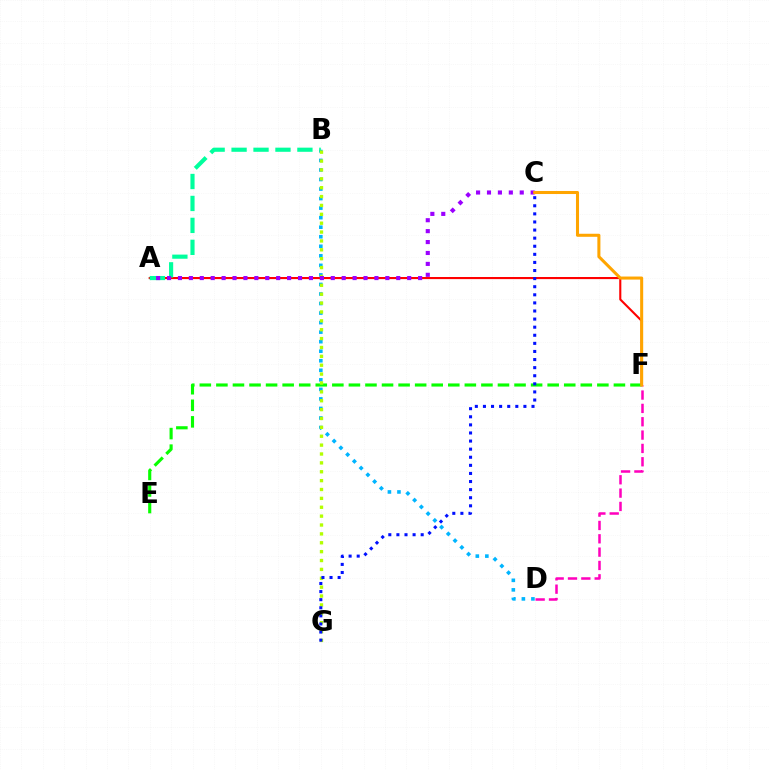{('A', 'F'): [{'color': '#ff0000', 'line_style': 'solid', 'thickness': 1.52}], ('B', 'D'): [{'color': '#00b5ff', 'line_style': 'dotted', 'thickness': 2.59}], ('A', 'B'): [{'color': '#00ff9d', 'line_style': 'dashed', 'thickness': 2.98}], ('E', 'F'): [{'color': '#08ff00', 'line_style': 'dashed', 'thickness': 2.25}], ('D', 'F'): [{'color': '#ff00bd', 'line_style': 'dashed', 'thickness': 1.81}], ('B', 'G'): [{'color': '#b3ff00', 'line_style': 'dotted', 'thickness': 2.41}], ('A', 'C'): [{'color': '#9b00ff', 'line_style': 'dotted', 'thickness': 2.97}], ('C', 'F'): [{'color': '#ffa500', 'line_style': 'solid', 'thickness': 2.19}], ('C', 'G'): [{'color': '#0010ff', 'line_style': 'dotted', 'thickness': 2.2}]}